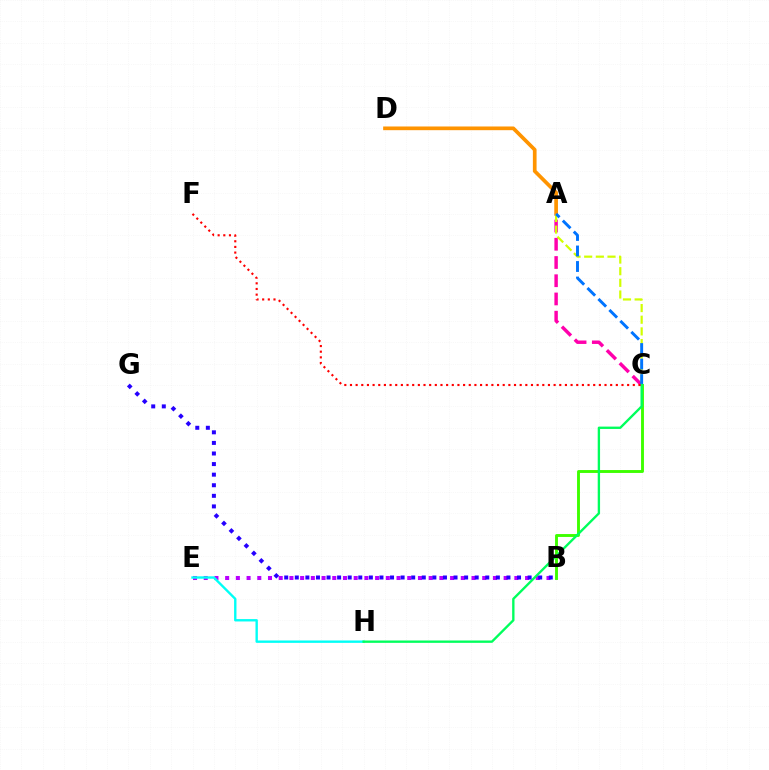{('B', 'C'): [{'color': '#3dff00', 'line_style': 'solid', 'thickness': 2.08}], ('A', 'D'): [{'color': '#ff9400', 'line_style': 'solid', 'thickness': 2.66}], ('A', 'C'): [{'color': '#ff00ac', 'line_style': 'dashed', 'thickness': 2.48}, {'color': '#d1ff00', 'line_style': 'dashed', 'thickness': 1.58}, {'color': '#0074ff', 'line_style': 'dashed', 'thickness': 2.11}], ('B', 'E'): [{'color': '#b900ff', 'line_style': 'dotted', 'thickness': 2.91}], ('E', 'H'): [{'color': '#00fff6', 'line_style': 'solid', 'thickness': 1.71}], ('C', 'H'): [{'color': '#00ff5c', 'line_style': 'solid', 'thickness': 1.69}], ('B', 'G'): [{'color': '#2500ff', 'line_style': 'dotted', 'thickness': 2.88}], ('C', 'F'): [{'color': '#ff0000', 'line_style': 'dotted', 'thickness': 1.54}]}